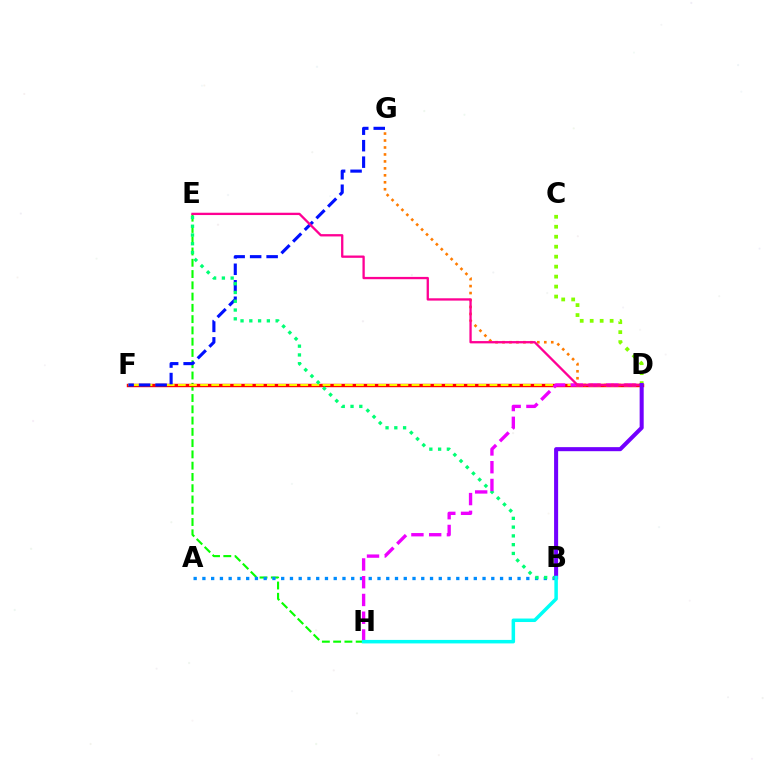{('E', 'H'): [{'color': '#08ff00', 'line_style': 'dashed', 'thickness': 1.53}], ('A', 'B'): [{'color': '#008cff', 'line_style': 'dotted', 'thickness': 2.38}], ('D', 'F'): [{'color': '#ff0000', 'line_style': 'solid', 'thickness': 2.46}, {'color': '#fcf500', 'line_style': 'dashed', 'thickness': 1.51}], ('F', 'G'): [{'color': '#0010ff', 'line_style': 'dashed', 'thickness': 2.24}], ('B', 'E'): [{'color': '#00ff74', 'line_style': 'dotted', 'thickness': 2.38}], ('D', 'H'): [{'color': '#ee00ff', 'line_style': 'dashed', 'thickness': 2.41}], ('D', 'G'): [{'color': '#ff7c00', 'line_style': 'dotted', 'thickness': 1.89}], ('C', 'D'): [{'color': '#84ff00', 'line_style': 'dotted', 'thickness': 2.71}], ('D', 'E'): [{'color': '#ff0094', 'line_style': 'solid', 'thickness': 1.66}], ('B', 'D'): [{'color': '#7200ff', 'line_style': 'solid', 'thickness': 2.91}], ('B', 'H'): [{'color': '#00fff6', 'line_style': 'solid', 'thickness': 2.52}]}